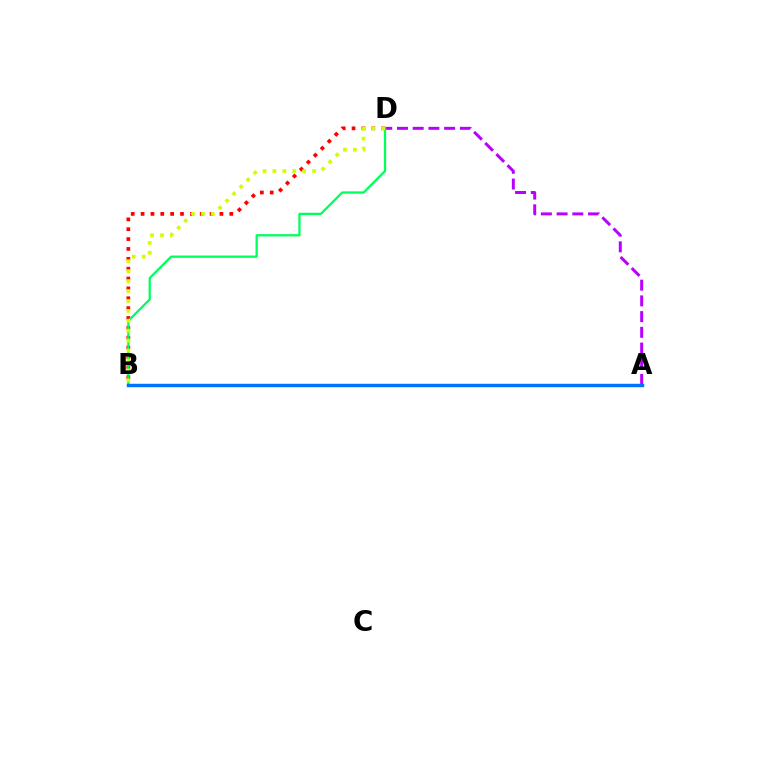{('B', 'D'): [{'color': '#ff0000', 'line_style': 'dotted', 'thickness': 2.68}, {'color': '#00ff5c', 'line_style': 'solid', 'thickness': 1.64}, {'color': '#d1ff00', 'line_style': 'dotted', 'thickness': 2.7}], ('A', 'D'): [{'color': '#b900ff', 'line_style': 'dashed', 'thickness': 2.14}], ('A', 'B'): [{'color': '#0074ff', 'line_style': 'solid', 'thickness': 2.49}]}